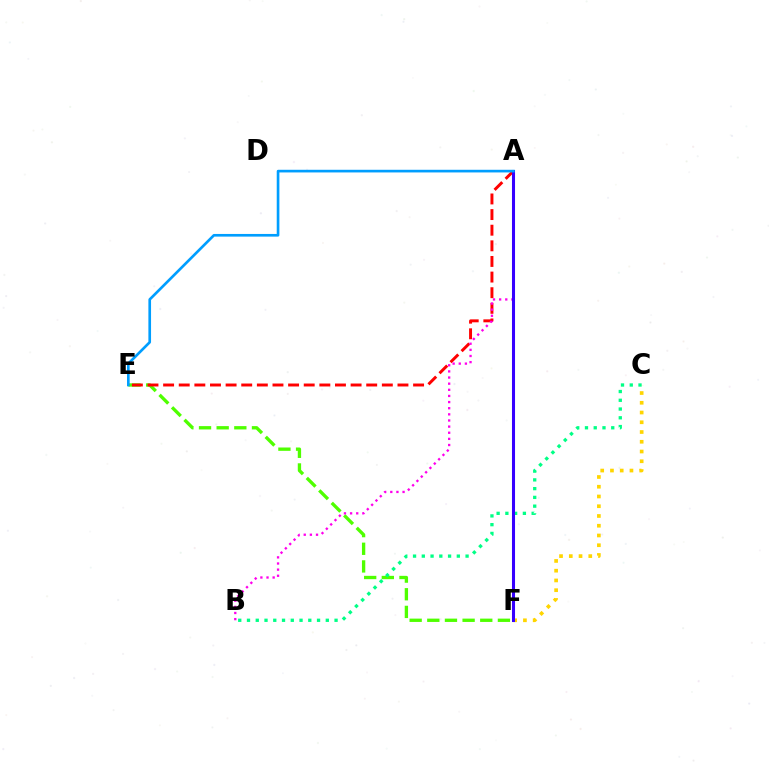{('C', 'F'): [{'color': '#ffd500', 'line_style': 'dotted', 'thickness': 2.65}], ('E', 'F'): [{'color': '#4fff00', 'line_style': 'dashed', 'thickness': 2.4}], ('A', 'E'): [{'color': '#ff0000', 'line_style': 'dashed', 'thickness': 2.12}, {'color': '#009eff', 'line_style': 'solid', 'thickness': 1.92}], ('A', 'B'): [{'color': '#ff00ed', 'line_style': 'dotted', 'thickness': 1.67}], ('B', 'C'): [{'color': '#00ff86', 'line_style': 'dotted', 'thickness': 2.38}], ('A', 'F'): [{'color': '#3700ff', 'line_style': 'solid', 'thickness': 2.2}]}